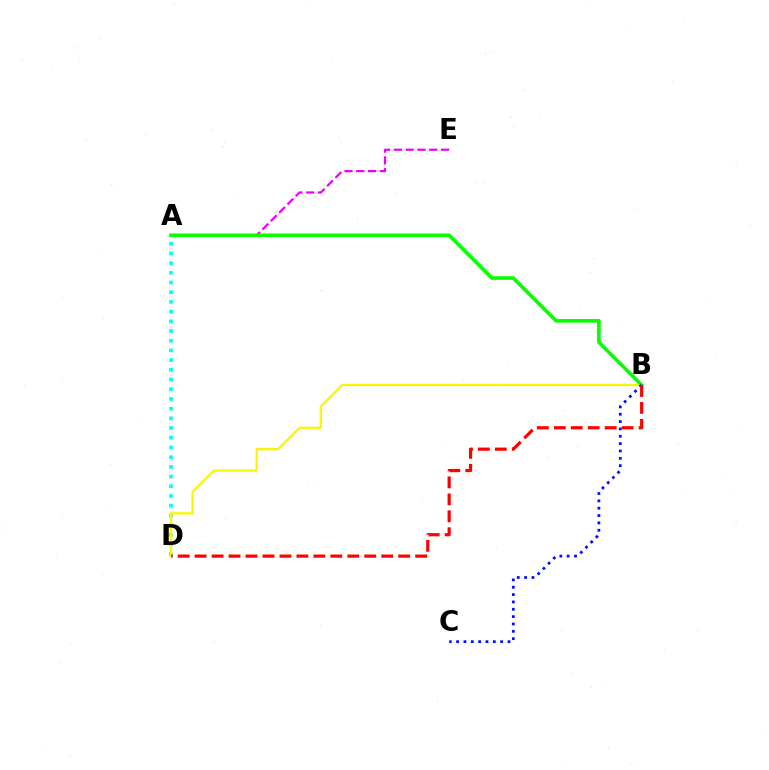{('A', 'D'): [{'color': '#00fff6', 'line_style': 'dotted', 'thickness': 2.64}], ('A', 'E'): [{'color': '#ee00ff', 'line_style': 'dashed', 'thickness': 1.6}], ('B', 'D'): [{'color': '#fcf500', 'line_style': 'solid', 'thickness': 1.64}, {'color': '#ff0000', 'line_style': 'dashed', 'thickness': 2.3}], ('A', 'B'): [{'color': '#08ff00', 'line_style': 'solid', 'thickness': 2.61}], ('B', 'C'): [{'color': '#0010ff', 'line_style': 'dotted', 'thickness': 2.0}]}